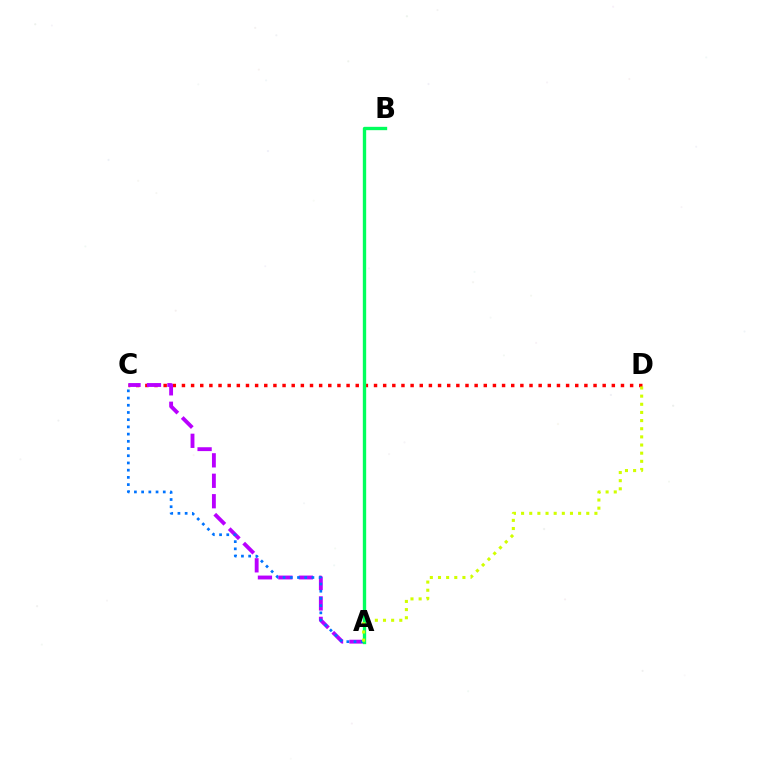{('C', 'D'): [{'color': '#ff0000', 'line_style': 'dotted', 'thickness': 2.49}], ('A', 'C'): [{'color': '#b900ff', 'line_style': 'dashed', 'thickness': 2.78}, {'color': '#0074ff', 'line_style': 'dotted', 'thickness': 1.96}], ('A', 'B'): [{'color': '#00ff5c', 'line_style': 'solid', 'thickness': 2.41}], ('A', 'D'): [{'color': '#d1ff00', 'line_style': 'dotted', 'thickness': 2.21}]}